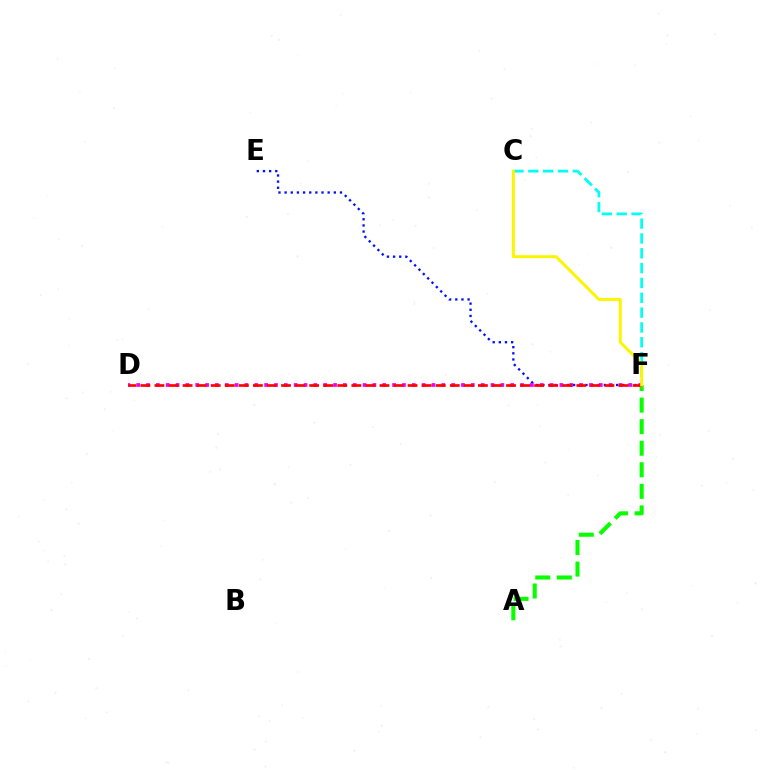{('E', 'F'): [{'color': '#0010ff', 'line_style': 'dotted', 'thickness': 1.67}], ('A', 'F'): [{'color': '#08ff00', 'line_style': 'dashed', 'thickness': 2.93}], ('C', 'F'): [{'color': '#00fff6', 'line_style': 'dashed', 'thickness': 2.01}, {'color': '#fcf500', 'line_style': 'solid', 'thickness': 2.15}], ('D', 'F'): [{'color': '#ee00ff', 'line_style': 'dotted', 'thickness': 2.67}, {'color': '#ff0000', 'line_style': 'dashed', 'thickness': 1.91}]}